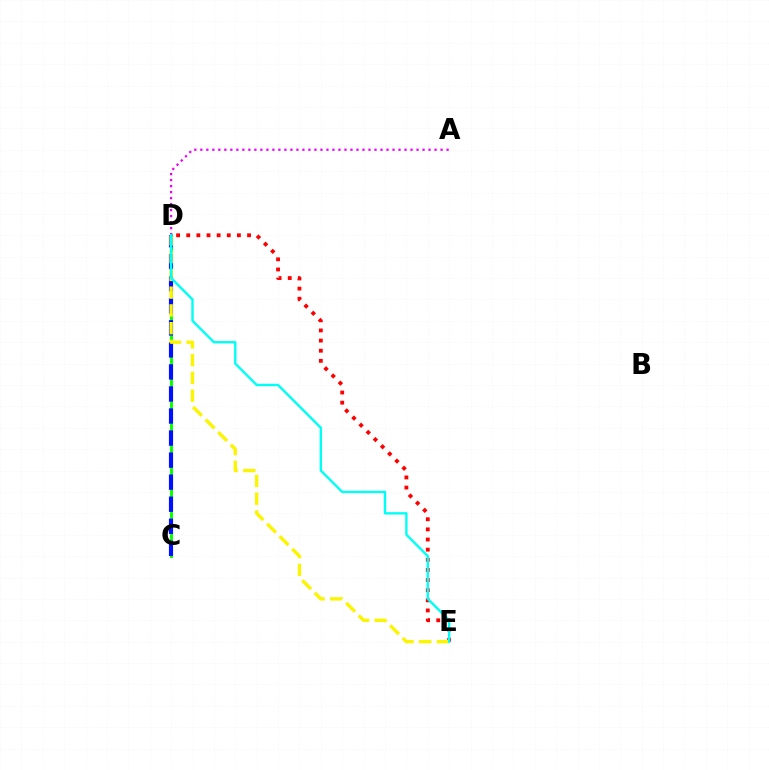{('D', 'E'): [{'color': '#ff0000', 'line_style': 'dotted', 'thickness': 2.75}, {'color': '#fcf500', 'line_style': 'dashed', 'thickness': 2.41}, {'color': '#00fff6', 'line_style': 'solid', 'thickness': 1.72}], ('C', 'D'): [{'color': '#08ff00', 'line_style': 'solid', 'thickness': 2.11}, {'color': '#0010ff', 'line_style': 'dashed', 'thickness': 2.99}], ('A', 'D'): [{'color': '#ee00ff', 'line_style': 'dotted', 'thickness': 1.63}]}